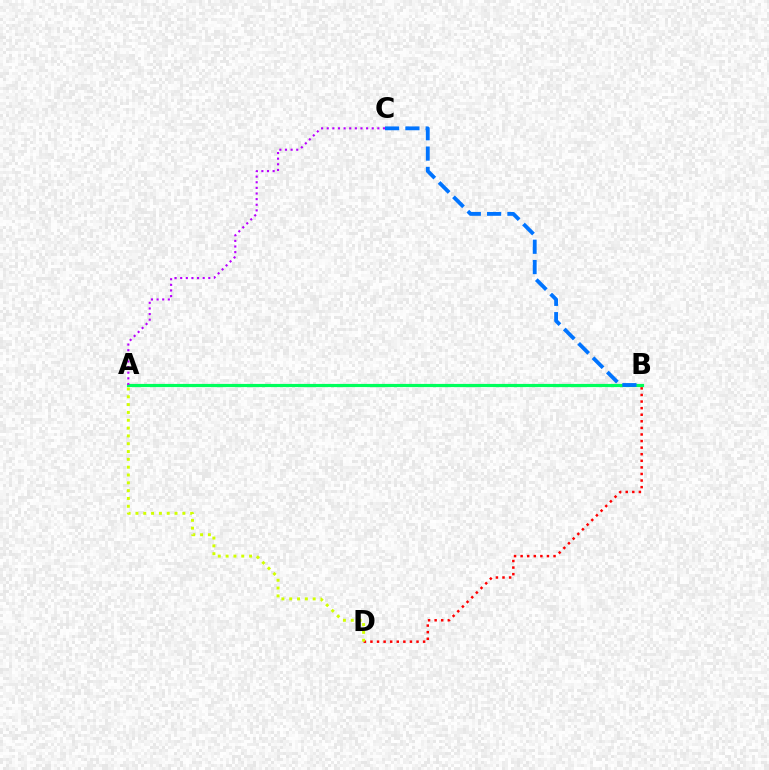{('B', 'D'): [{'color': '#ff0000', 'line_style': 'dotted', 'thickness': 1.79}], ('A', 'B'): [{'color': '#00ff5c', 'line_style': 'solid', 'thickness': 2.29}], ('A', 'D'): [{'color': '#d1ff00', 'line_style': 'dotted', 'thickness': 2.12}], ('B', 'C'): [{'color': '#0074ff', 'line_style': 'dashed', 'thickness': 2.76}], ('A', 'C'): [{'color': '#b900ff', 'line_style': 'dotted', 'thickness': 1.53}]}